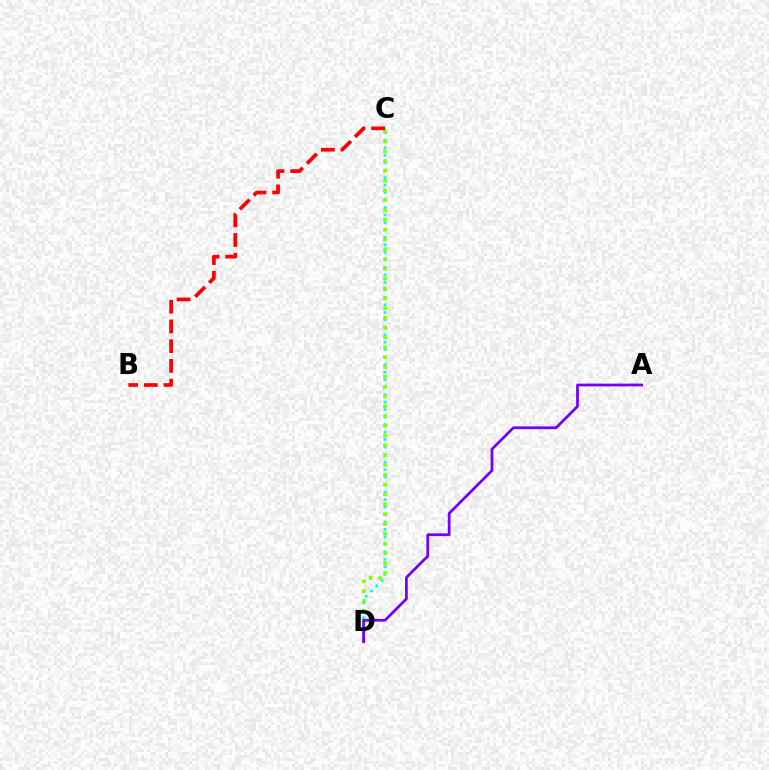{('C', 'D'): [{'color': '#00fff6', 'line_style': 'dotted', 'thickness': 2.03}, {'color': '#84ff00', 'line_style': 'dotted', 'thickness': 2.66}], ('A', 'D'): [{'color': '#7200ff', 'line_style': 'solid', 'thickness': 1.98}], ('B', 'C'): [{'color': '#ff0000', 'line_style': 'dashed', 'thickness': 2.68}]}